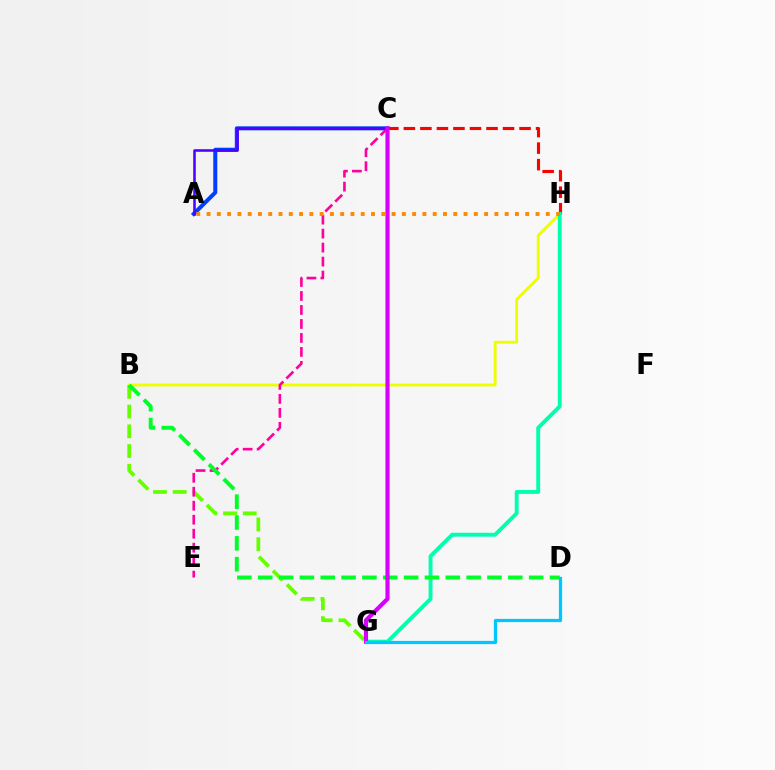{('B', 'H'): [{'color': '#eeff00', 'line_style': 'solid', 'thickness': 2.05}], ('C', 'H'): [{'color': '#ff0000', 'line_style': 'dashed', 'thickness': 2.24}], ('B', 'G'): [{'color': '#66ff00', 'line_style': 'dashed', 'thickness': 2.68}], ('A', 'C'): [{'color': '#003fff', 'line_style': 'solid', 'thickness': 2.89}, {'color': '#4f00ff', 'line_style': 'solid', 'thickness': 1.84}], ('C', 'E'): [{'color': '#ff00a0', 'line_style': 'dashed', 'thickness': 1.9}], ('G', 'H'): [{'color': '#00ffaf', 'line_style': 'solid', 'thickness': 2.8}], ('B', 'D'): [{'color': '#00ff27', 'line_style': 'dashed', 'thickness': 2.83}], ('C', 'G'): [{'color': '#d600ff', 'line_style': 'solid', 'thickness': 3.0}], ('A', 'H'): [{'color': '#ff8800', 'line_style': 'dotted', 'thickness': 2.79}], ('D', 'G'): [{'color': '#00c7ff', 'line_style': 'solid', 'thickness': 2.33}]}